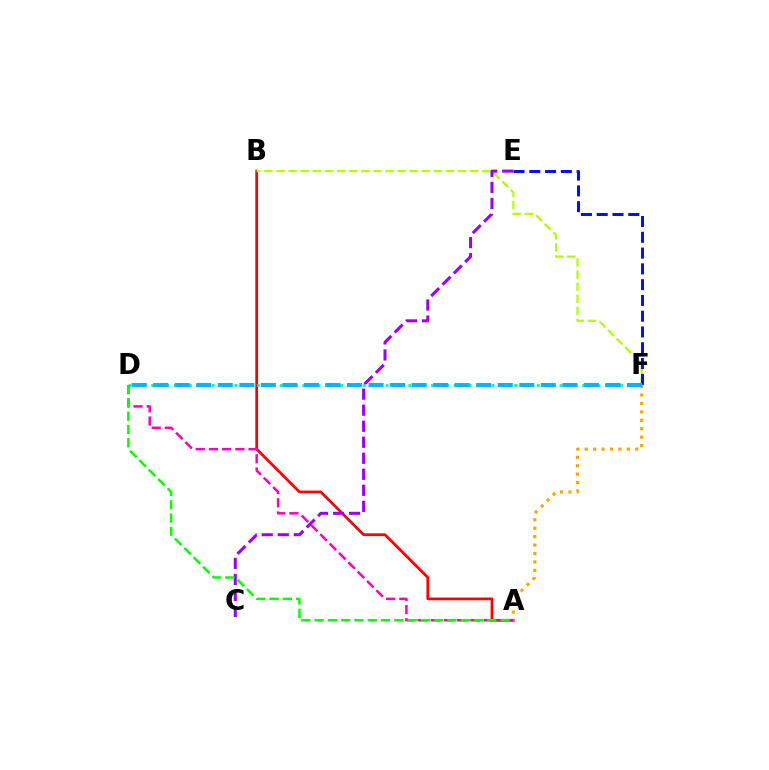{('A', 'B'): [{'color': '#ff0000', 'line_style': 'solid', 'thickness': 1.96}], ('B', 'F'): [{'color': '#b3ff00', 'line_style': 'dashed', 'thickness': 1.64}], ('A', 'F'): [{'color': '#ffa500', 'line_style': 'dotted', 'thickness': 2.29}], ('C', 'E'): [{'color': '#9b00ff', 'line_style': 'dashed', 'thickness': 2.18}], ('D', 'F'): [{'color': '#00ff9d', 'line_style': 'dotted', 'thickness': 2.05}, {'color': '#00b5ff', 'line_style': 'dashed', 'thickness': 2.93}], ('E', 'F'): [{'color': '#0010ff', 'line_style': 'dashed', 'thickness': 2.14}], ('A', 'D'): [{'color': '#ff00bd', 'line_style': 'dashed', 'thickness': 1.79}, {'color': '#08ff00', 'line_style': 'dashed', 'thickness': 1.81}]}